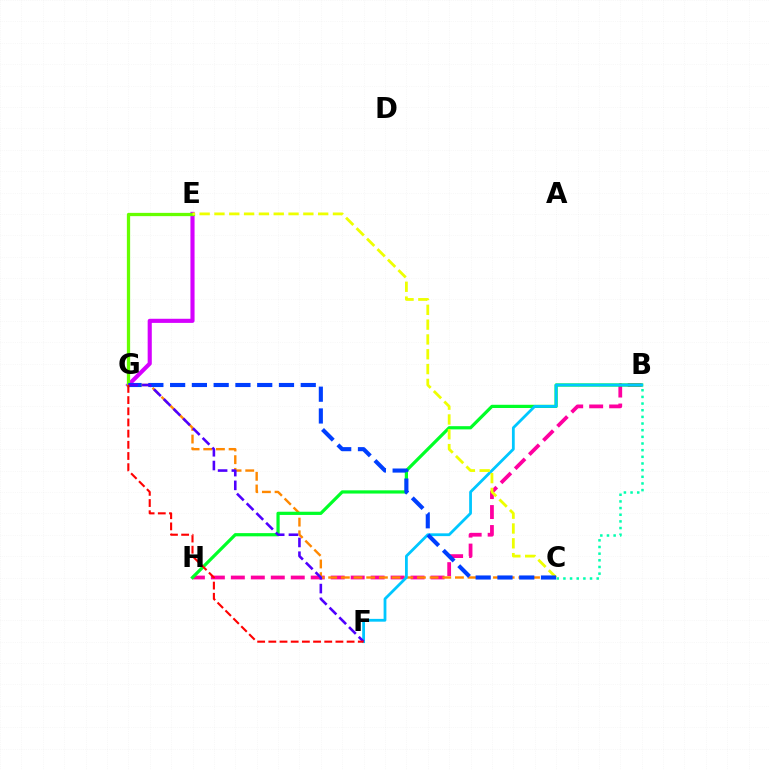{('B', 'H'): [{'color': '#ff00a0', 'line_style': 'dashed', 'thickness': 2.71}, {'color': '#00ff27', 'line_style': 'solid', 'thickness': 2.31}], ('C', 'G'): [{'color': '#ff8800', 'line_style': 'dashed', 'thickness': 1.72}, {'color': '#003fff', 'line_style': 'dashed', 'thickness': 2.96}], ('E', 'G'): [{'color': '#d600ff', 'line_style': 'solid', 'thickness': 2.97}, {'color': '#66ff00', 'line_style': 'solid', 'thickness': 2.35}], ('B', 'C'): [{'color': '#00ffaf', 'line_style': 'dotted', 'thickness': 1.81}], ('B', 'F'): [{'color': '#00c7ff', 'line_style': 'solid', 'thickness': 2.01}], ('C', 'E'): [{'color': '#eeff00', 'line_style': 'dashed', 'thickness': 2.01}], ('F', 'G'): [{'color': '#4f00ff', 'line_style': 'dashed', 'thickness': 1.87}, {'color': '#ff0000', 'line_style': 'dashed', 'thickness': 1.52}]}